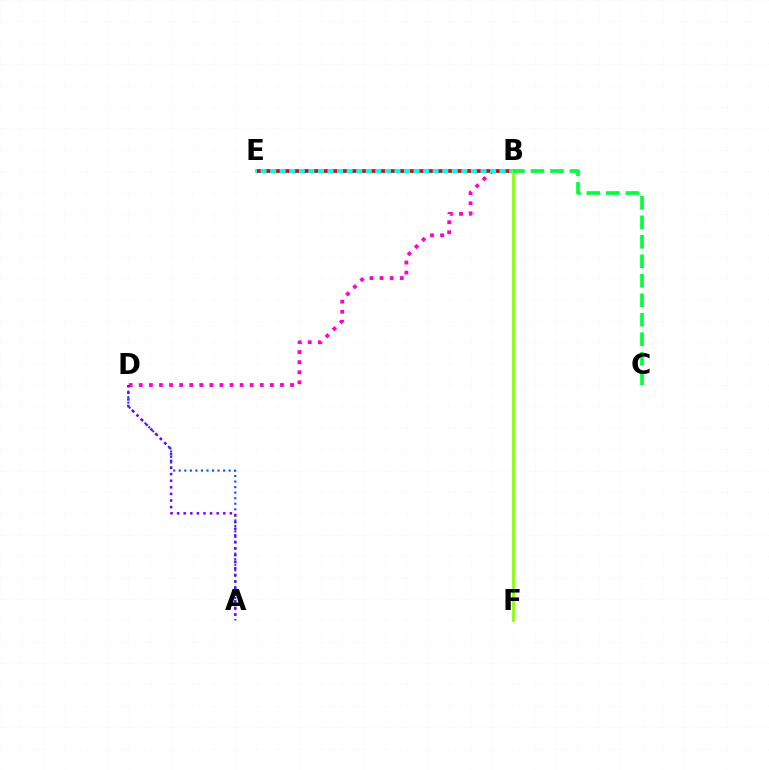{('A', 'D'): [{'color': '#004bff', 'line_style': 'dotted', 'thickness': 1.51}, {'color': '#7200ff', 'line_style': 'dotted', 'thickness': 1.79}], ('B', 'D'): [{'color': '#ff00cf', 'line_style': 'dotted', 'thickness': 2.74}], ('B', 'E'): [{'color': '#ffbd00', 'line_style': 'dashed', 'thickness': 1.52}, {'color': '#00fff6', 'line_style': 'solid', 'thickness': 2.9}, {'color': '#ff0000', 'line_style': 'dotted', 'thickness': 2.6}], ('B', 'F'): [{'color': '#84ff00', 'line_style': 'solid', 'thickness': 1.94}], ('B', 'C'): [{'color': '#00ff39', 'line_style': 'dashed', 'thickness': 2.65}]}